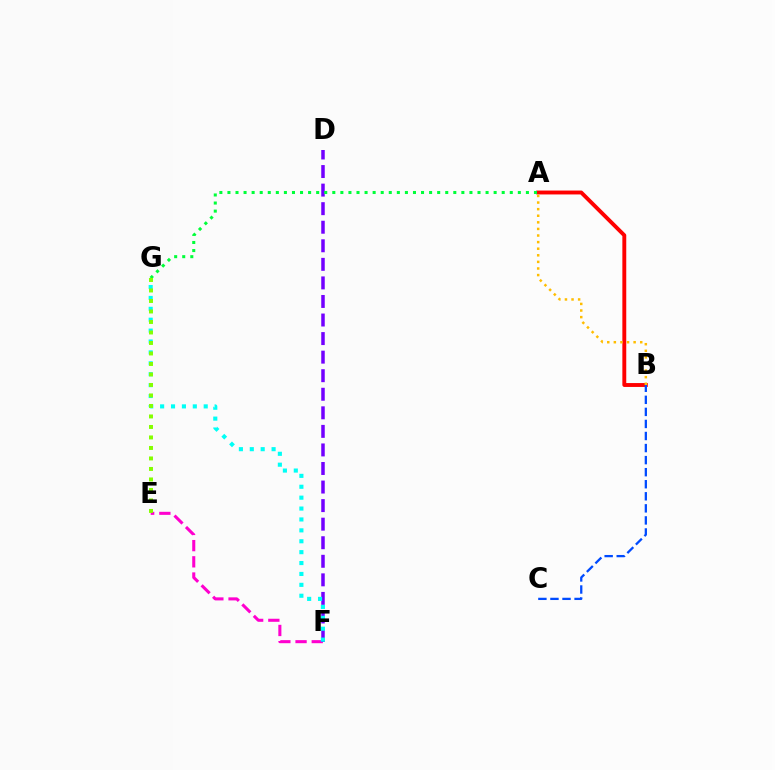{('A', 'B'): [{'color': '#ff0000', 'line_style': 'solid', 'thickness': 2.8}, {'color': '#ffbd00', 'line_style': 'dotted', 'thickness': 1.79}], ('E', 'F'): [{'color': '#ff00cf', 'line_style': 'dashed', 'thickness': 2.2}], ('B', 'C'): [{'color': '#004bff', 'line_style': 'dashed', 'thickness': 1.64}], ('D', 'F'): [{'color': '#7200ff', 'line_style': 'dashed', 'thickness': 2.52}], ('F', 'G'): [{'color': '#00fff6', 'line_style': 'dotted', 'thickness': 2.96}], ('A', 'G'): [{'color': '#00ff39', 'line_style': 'dotted', 'thickness': 2.19}], ('E', 'G'): [{'color': '#84ff00', 'line_style': 'dotted', 'thickness': 2.85}]}